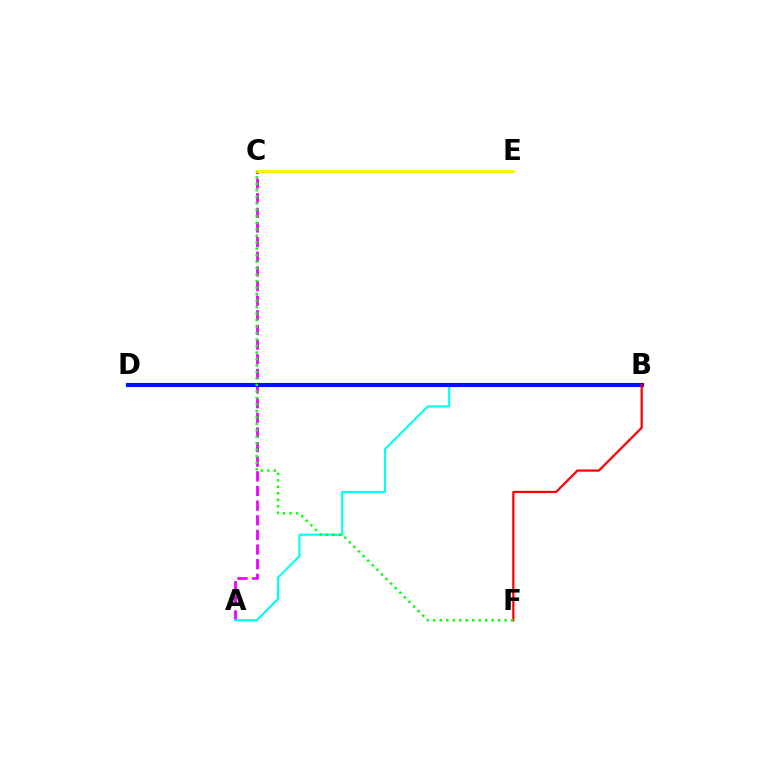{('A', 'C'): [{'color': '#ee00ff', 'line_style': 'dashed', 'thickness': 1.99}], ('A', 'B'): [{'color': '#00fff6', 'line_style': 'solid', 'thickness': 1.53}], ('B', 'D'): [{'color': '#0010ff', 'line_style': 'solid', 'thickness': 2.97}], ('B', 'F'): [{'color': '#ff0000', 'line_style': 'solid', 'thickness': 1.61}], ('C', 'E'): [{'color': '#fcf500', 'line_style': 'solid', 'thickness': 2.16}], ('C', 'F'): [{'color': '#08ff00', 'line_style': 'dotted', 'thickness': 1.76}]}